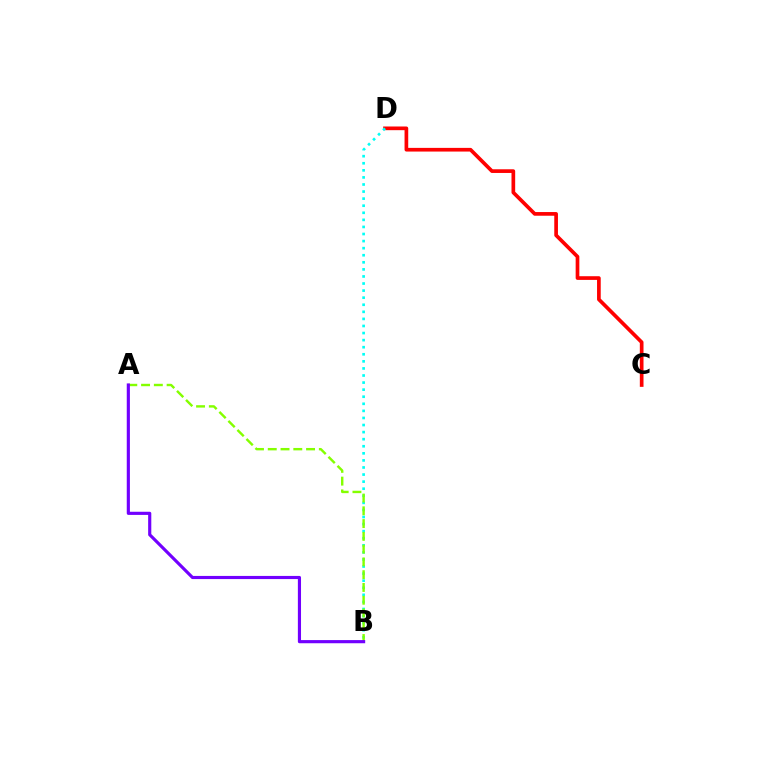{('C', 'D'): [{'color': '#ff0000', 'line_style': 'solid', 'thickness': 2.65}], ('B', 'D'): [{'color': '#00fff6', 'line_style': 'dotted', 'thickness': 1.92}], ('A', 'B'): [{'color': '#84ff00', 'line_style': 'dashed', 'thickness': 1.74}, {'color': '#7200ff', 'line_style': 'solid', 'thickness': 2.27}]}